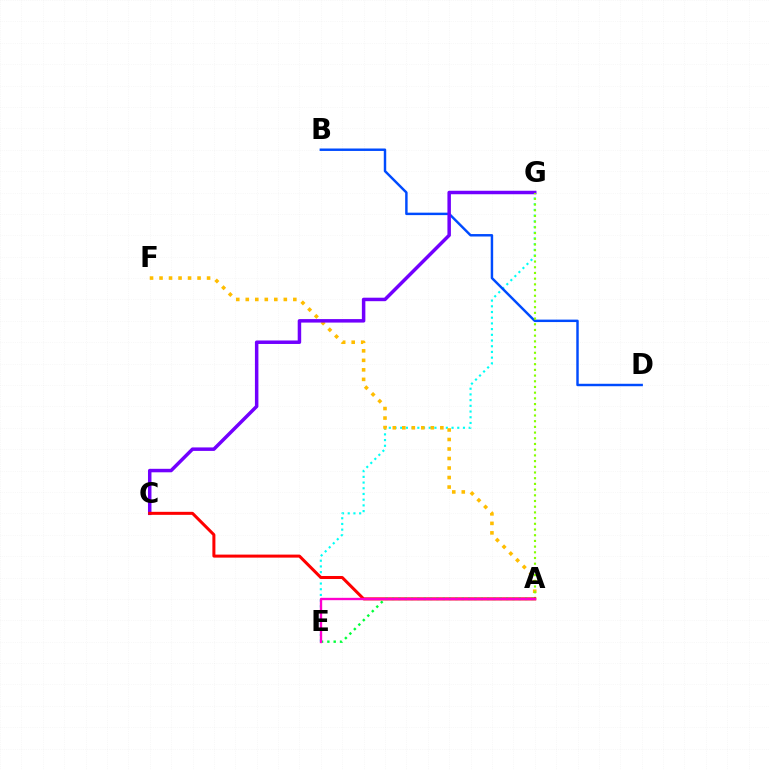{('E', 'G'): [{'color': '#00fff6', 'line_style': 'dotted', 'thickness': 1.55}], ('A', 'F'): [{'color': '#ffbd00', 'line_style': 'dotted', 'thickness': 2.58}], ('B', 'D'): [{'color': '#004bff', 'line_style': 'solid', 'thickness': 1.76}], ('C', 'G'): [{'color': '#7200ff', 'line_style': 'solid', 'thickness': 2.51}], ('A', 'G'): [{'color': '#84ff00', 'line_style': 'dotted', 'thickness': 1.55}], ('A', 'C'): [{'color': '#ff0000', 'line_style': 'solid', 'thickness': 2.18}], ('A', 'E'): [{'color': '#00ff39', 'line_style': 'dotted', 'thickness': 1.72}, {'color': '#ff00cf', 'line_style': 'solid', 'thickness': 1.69}]}